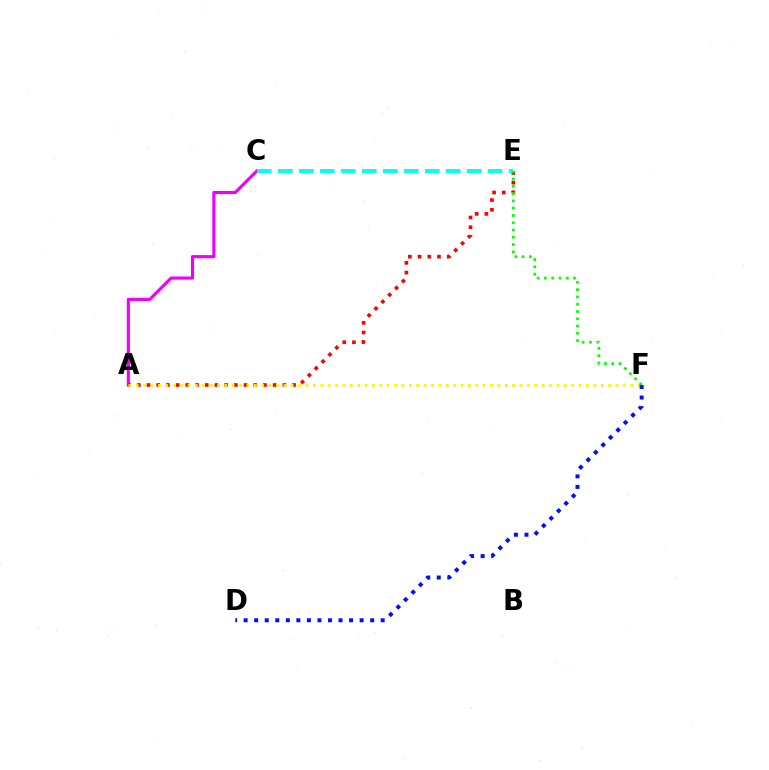{('A', 'C'): [{'color': '#ee00ff', 'line_style': 'solid', 'thickness': 2.25}], ('A', 'E'): [{'color': '#ff0000', 'line_style': 'dotted', 'thickness': 2.64}], ('A', 'F'): [{'color': '#fcf500', 'line_style': 'dotted', 'thickness': 2.01}], ('C', 'E'): [{'color': '#00fff6', 'line_style': 'dashed', 'thickness': 2.85}], ('E', 'F'): [{'color': '#08ff00', 'line_style': 'dotted', 'thickness': 1.98}], ('D', 'F'): [{'color': '#0010ff', 'line_style': 'dotted', 'thickness': 2.86}]}